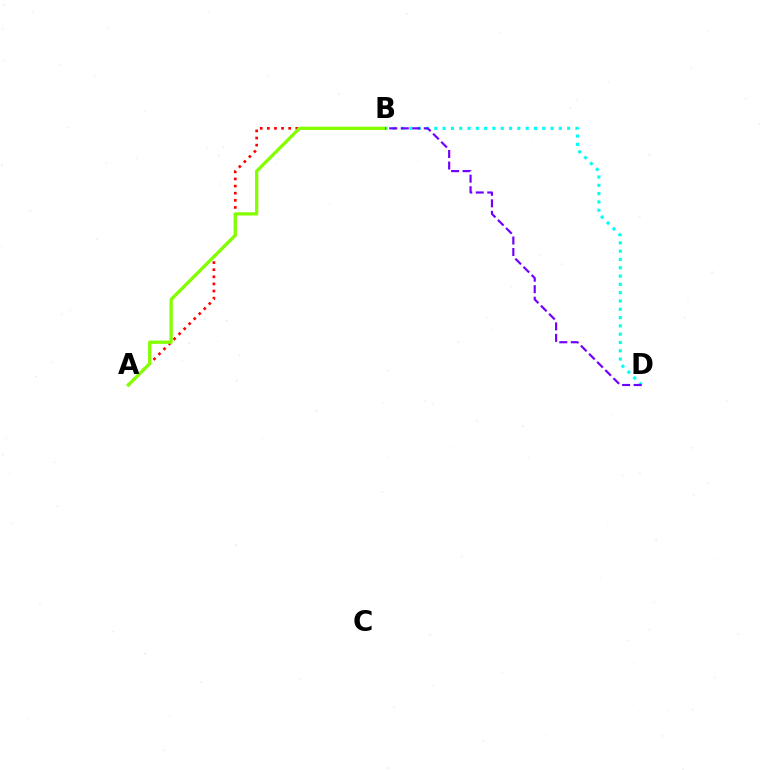{('A', 'B'): [{'color': '#ff0000', 'line_style': 'dotted', 'thickness': 1.93}, {'color': '#84ff00', 'line_style': 'solid', 'thickness': 2.37}], ('B', 'D'): [{'color': '#00fff6', 'line_style': 'dotted', 'thickness': 2.26}, {'color': '#7200ff', 'line_style': 'dashed', 'thickness': 1.56}]}